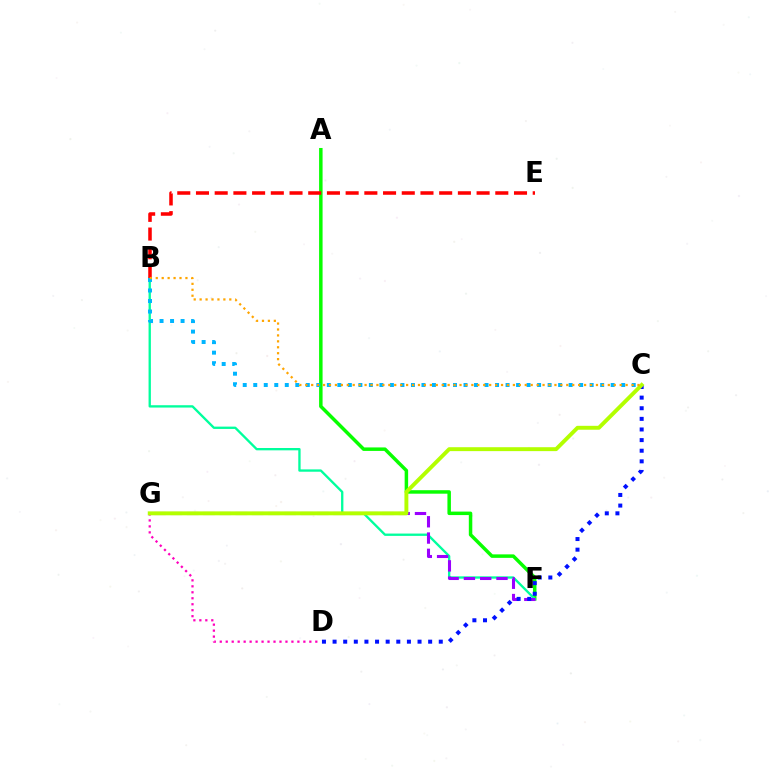{('A', 'F'): [{'color': '#08ff00', 'line_style': 'solid', 'thickness': 2.51}], ('B', 'F'): [{'color': '#00ff9d', 'line_style': 'solid', 'thickness': 1.68}], ('F', 'G'): [{'color': '#9b00ff', 'line_style': 'dashed', 'thickness': 2.21}], ('D', 'G'): [{'color': '#ff00bd', 'line_style': 'dotted', 'thickness': 1.62}], ('C', 'D'): [{'color': '#0010ff', 'line_style': 'dotted', 'thickness': 2.89}], ('C', 'G'): [{'color': '#b3ff00', 'line_style': 'solid', 'thickness': 2.82}], ('B', 'E'): [{'color': '#ff0000', 'line_style': 'dashed', 'thickness': 2.54}], ('B', 'C'): [{'color': '#00b5ff', 'line_style': 'dotted', 'thickness': 2.86}, {'color': '#ffa500', 'line_style': 'dotted', 'thickness': 1.61}]}